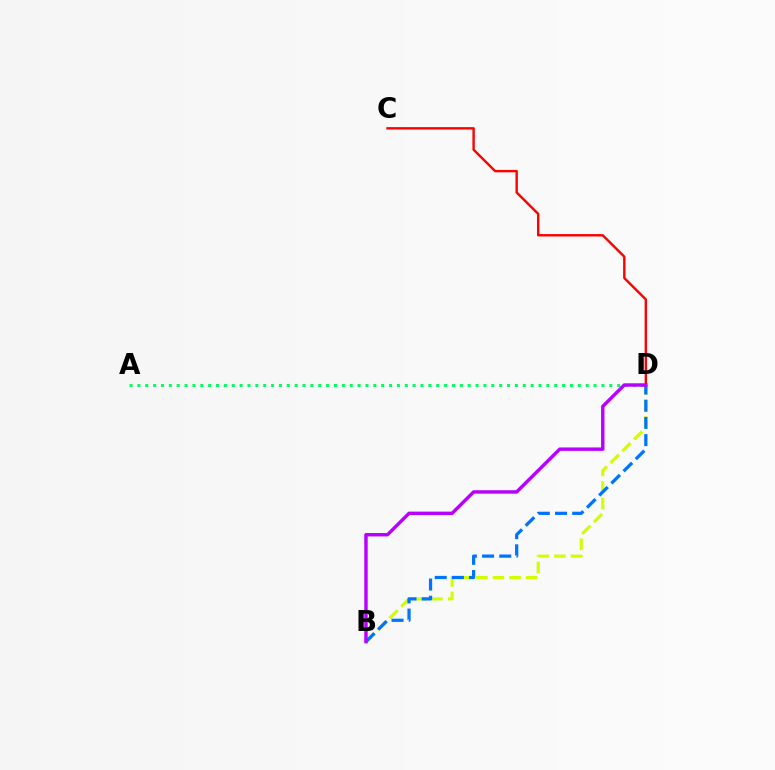{('A', 'D'): [{'color': '#00ff5c', 'line_style': 'dotted', 'thickness': 2.14}], ('B', 'D'): [{'color': '#d1ff00', 'line_style': 'dashed', 'thickness': 2.25}, {'color': '#0074ff', 'line_style': 'dashed', 'thickness': 2.34}, {'color': '#b900ff', 'line_style': 'solid', 'thickness': 2.47}], ('C', 'D'): [{'color': '#ff0000', 'line_style': 'solid', 'thickness': 1.73}]}